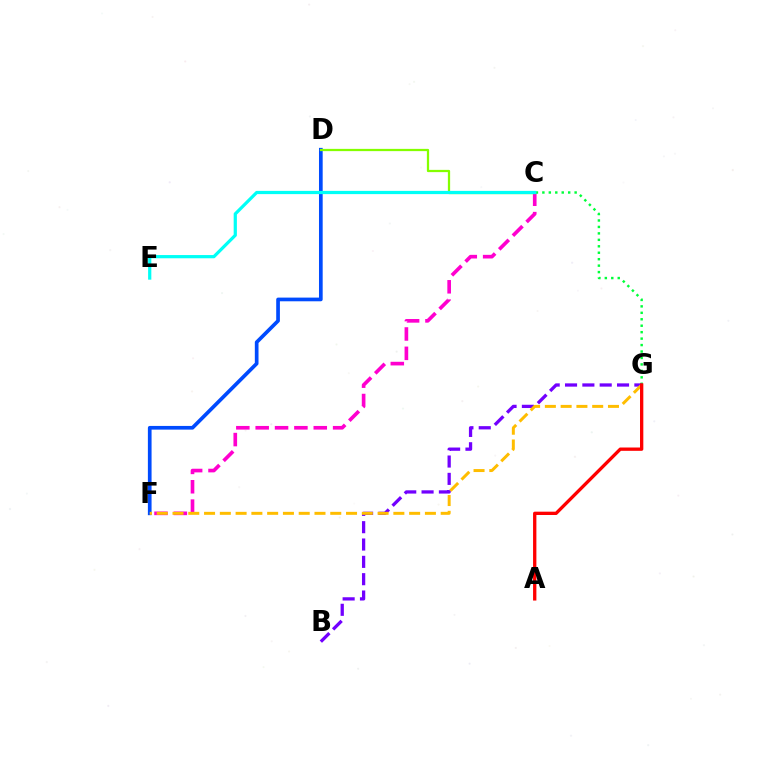{('C', 'F'): [{'color': '#ff00cf', 'line_style': 'dashed', 'thickness': 2.63}], ('C', 'G'): [{'color': '#00ff39', 'line_style': 'dotted', 'thickness': 1.75}], ('D', 'F'): [{'color': '#004bff', 'line_style': 'solid', 'thickness': 2.66}], ('B', 'G'): [{'color': '#7200ff', 'line_style': 'dashed', 'thickness': 2.35}], ('F', 'G'): [{'color': '#ffbd00', 'line_style': 'dashed', 'thickness': 2.14}], ('C', 'D'): [{'color': '#84ff00', 'line_style': 'solid', 'thickness': 1.63}], ('C', 'E'): [{'color': '#00fff6', 'line_style': 'solid', 'thickness': 2.32}], ('A', 'G'): [{'color': '#ff0000', 'line_style': 'solid', 'thickness': 2.39}]}